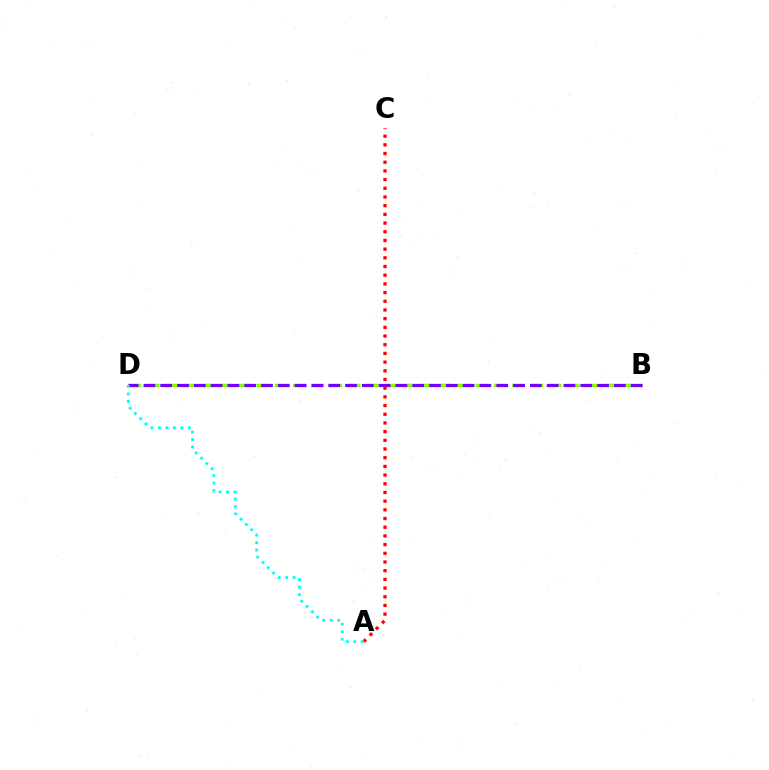{('B', 'D'): [{'color': '#84ff00', 'line_style': 'dashed', 'thickness': 2.48}, {'color': '#7200ff', 'line_style': 'dashed', 'thickness': 2.28}], ('A', 'C'): [{'color': '#ff0000', 'line_style': 'dotted', 'thickness': 2.36}], ('A', 'D'): [{'color': '#00fff6', 'line_style': 'dotted', 'thickness': 2.03}]}